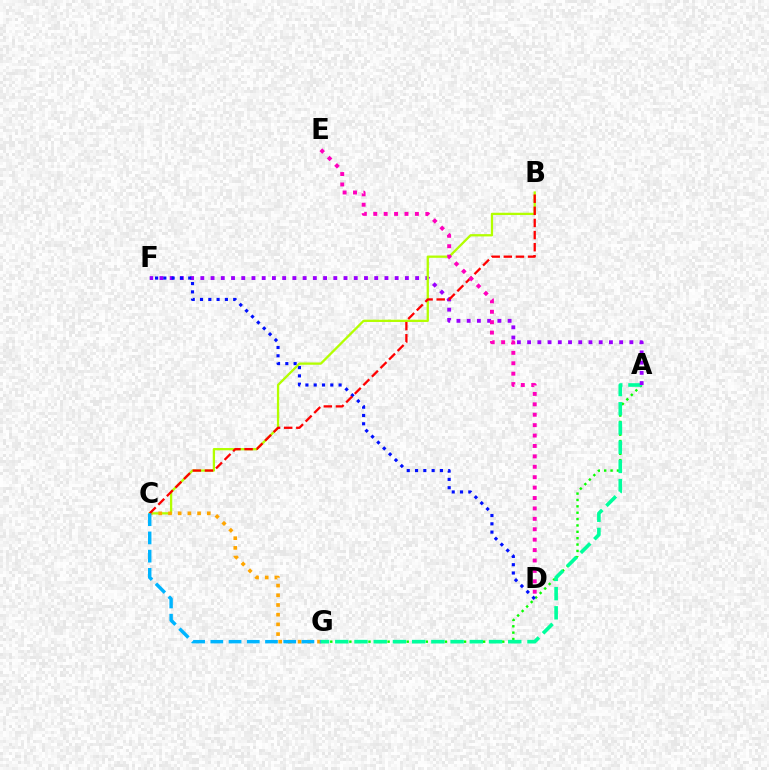{('A', 'G'): [{'color': '#08ff00', 'line_style': 'dotted', 'thickness': 1.73}, {'color': '#00ff9d', 'line_style': 'dashed', 'thickness': 2.61}], ('A', 'F'): [{'color': '#9b00ff', 'line_style': 'dotted', 'thickness': 2.78}], ('D', 'F'): [{'color': '#0010ff', 'line_style': 'dotted', 'thickness': 2.25}], ('B', 'C'): [{'color': '#b3ff00', 'line_style': 'solid', 'thickness': 1.65}, {'color': '#ff0000', 'line_style': 'dashed', 'thickness': 1.65}], ('C', 'G'): [{'color': '#ffa500', 'line_style': 'dotted', 'thickness': 2.64}, {'color': '#00b5ff', 'line_style': 'dashed', 'thickness': 2.48}], ('D', 'E'): [{'color': '#ff00bd', 'line_style': 'dotted', 'thickness': 2.83}]}